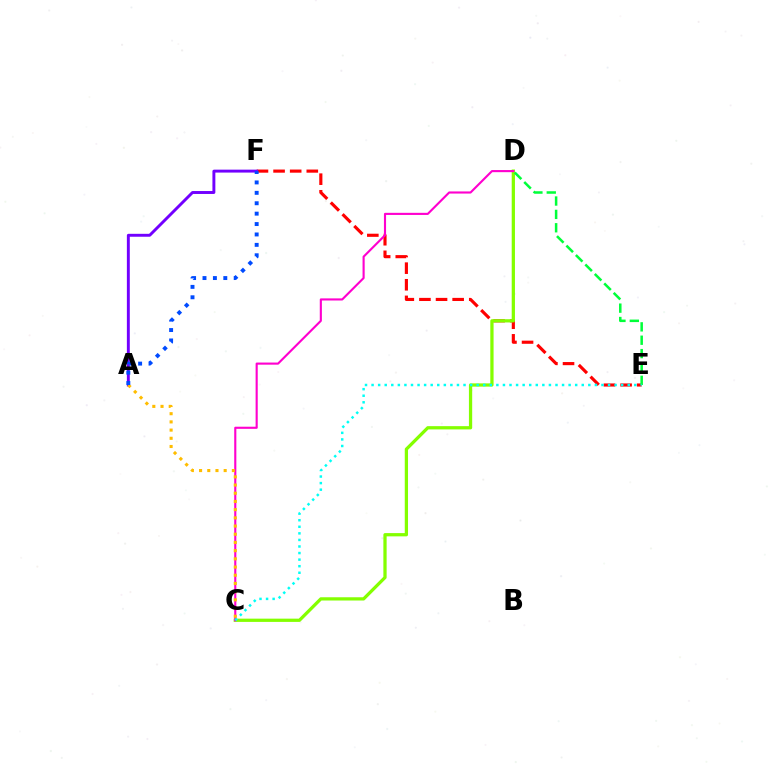{('E', 'F'): [{'color': '#ff0000', 'line_style': 'dashed', 'thickness': 2.26}], ('A', 'F'): [{'color': '#7200ff', 'line_style': 'solid', 'thickness': 2.11}, {'color': '#004bff', 'line_style': 'dotted', 'thickness': 2.83}], ('C', 'D'): [{'color': '#84ff00', 'line_style': 'solid', 'thickness': 2.34}, {'color': '#ff00cf', 'line_style': 'solid', 'thickness': 1.53}], ('D', 'E'): [{'color': '#00ff39', 'line_style': 'dashed', 'thickness': 1.82}], ('C', 'E'): [{'color': '#00fff6', 'line_style': 'dotted', 'thickness': 1.78}], ('A', 'C'): [{'color': '#ffbd00', 'line_style': 'dotted', 'thickness': 2.23}]}